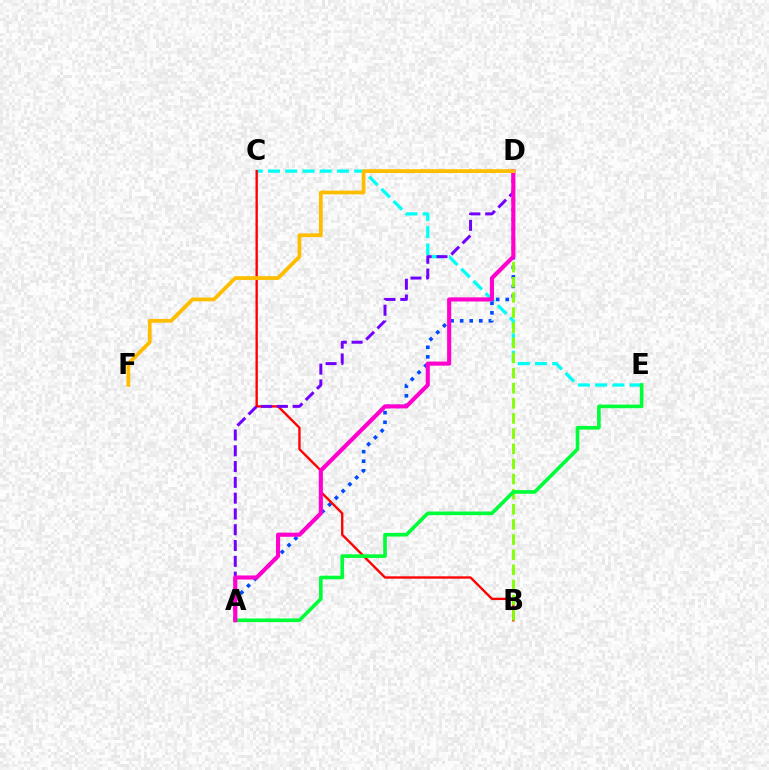{('C', 'E'): [{'color': '#00fff6', 'line_style': 'dashed', 'thickness': 2.34}], ('A', 'D'): [{'color': '#004bff', 'line_style': 'dotted', 'thickness': 2.6}, {'color': '#7200ff', 'line_style': 'dashed', 'thickness': 2.15}, {'color': '#ff00cf', 'line_style': 'solid', 'thickness': 2.96}], ('B', 'C'): [{'color': '#ff0000', 'line_style': 'solid', 'thickness': 1.7}], ('B', 'D'): [{'color': '#84ff00', 'line_style': 'dashed', 'thickness': 2.06}], ('A', 'E'): [{'color': '#00ff39', 'line_style': 'solid', 'thickness': 2.61}], ('D', 'F'): [{'color': '#ffbd00', 'line_style': 'solid', 'thickness': 2.72}]}